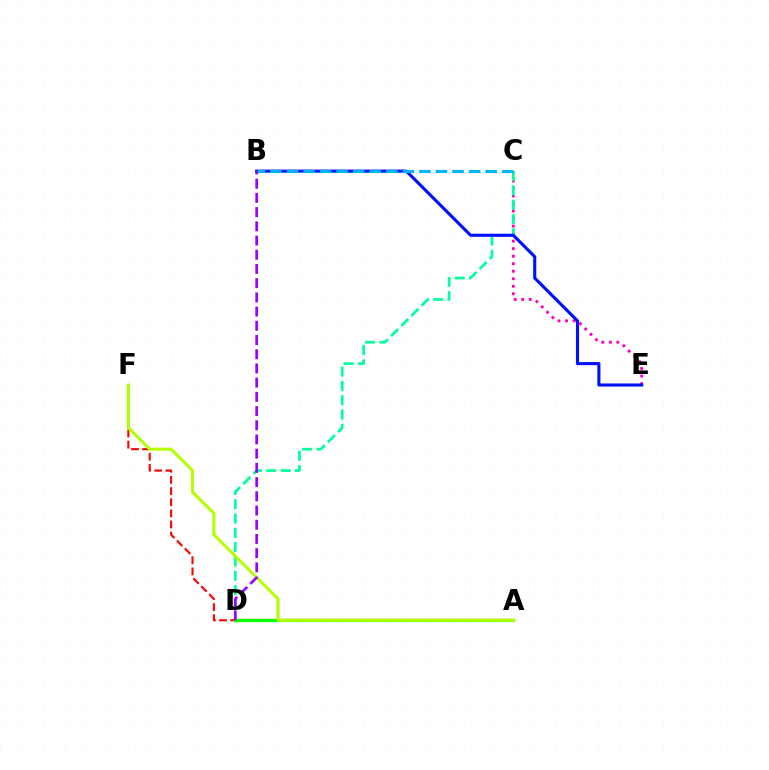{('C', 'E'): [{'color': '#ff00bd', 'line_style': 'dotted', 'thickness': 2.04}], ('A', 'F'): [{'color': '#ff0000', 'line_style': 'dashed', 'thickness': 1.51}, {'color': '#b3ff00', 'line_style': 'solid', 'thickness': 2.18}], ('C', 'D'): [{'color': '#00ff9d', 'line_style': 'dashed', 'thickness': 1.94}], ('A', 'D'): [{'color': '#ffa500', 'line_style': 'solid', 'thickness': 1.69}, {'color': '#08ff00', 'line_style': 'solid', 'thickness': 2.3}], ('B', 'E'): [{'color': '#0010ff', 'line_style': 'solid', 'thickness': 2.23}], ('B', 'C'): [{'color': '#00b5ff', 'line_style': 'dashed', 'thickness': 2.25}], ('B', 'D'): [{'color': '#9b00ff', 'line_style': 'dashed', 'thickness': 1.93}]}